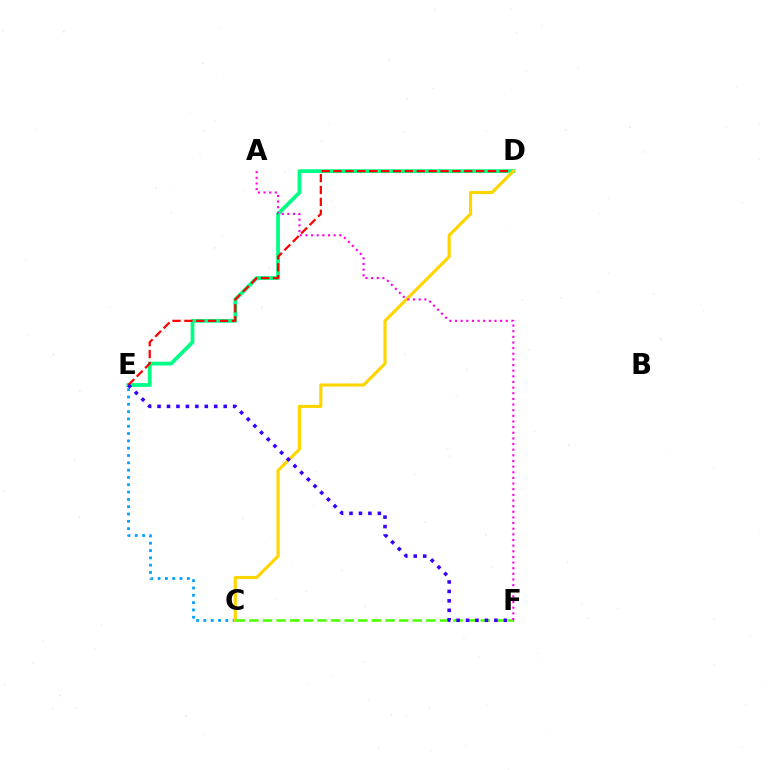{('D', 'E'): [{'color': '#00ff86', 'line_style': 'solid', 'thickness': 2.72}, {'color': '#ff0000', 'line_style': 'dashed', 'thickness': 1.61}], ('C', 'E'): [{'color': '#009eff', 'line_style': 'dotted', 'thickness': 1.99}], ('C', 'D'): [{'color': '#ffd500', 'line_style': 'solid', 'thickness': 2.26}], ('C', 'F'): [{'color': '#4fff00', 'line_style': 'dashed', 'thickness': 1.85}], ('A', 'F'): [{'color': '#ff00ed', 'line_style': 'dotted', 'thickness': 1.53}], ('E', 'F'): [{'color': '#3700ff', 'line_style': 'dotted', 'thickness': 2.57}]}